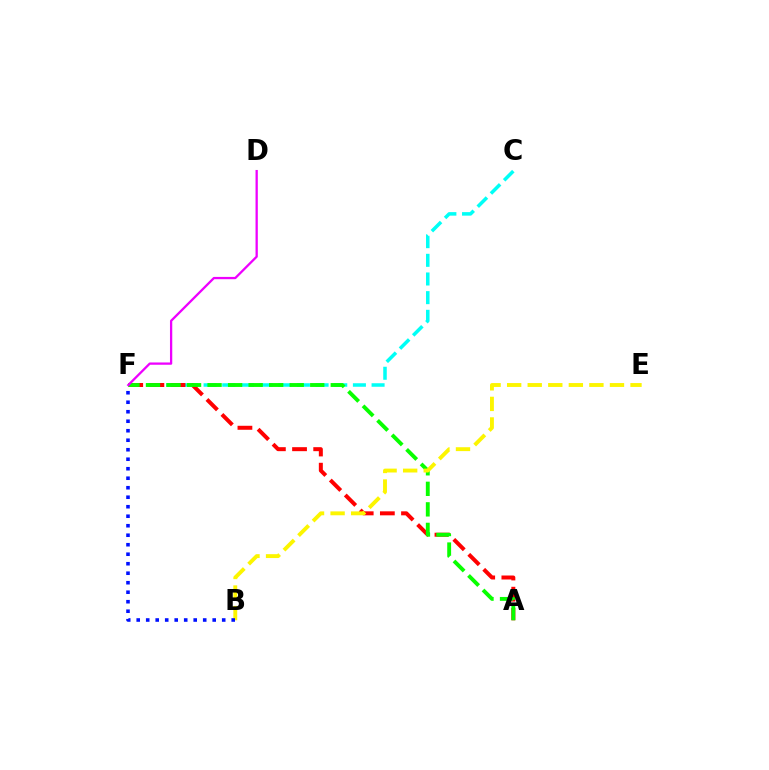{('C', 'F'): [{'color': '#00fff6', 'line_style': 'dashed', 'thickness': 2.54}], ('A', 'F'): [{'color': '#ff0000', 'line_style': 'dashed', 'thickness': 2.87}, {'color': '#08ff00', 'line_style': 'dashed', 'thickness': 2.79}], ('B', 'E'): [{'color': '#fcf500', 'line_style': 'dashed', 'thickness': 2.79}], ('D', 'F'): [{'color': '#ee00ff', 'line_style': 'solid', 'thickness': 1.65}], ('B', 'F'): [{'color': '#0010ff', 'line_style': 'dotted', 'thickness': 2.58}]}